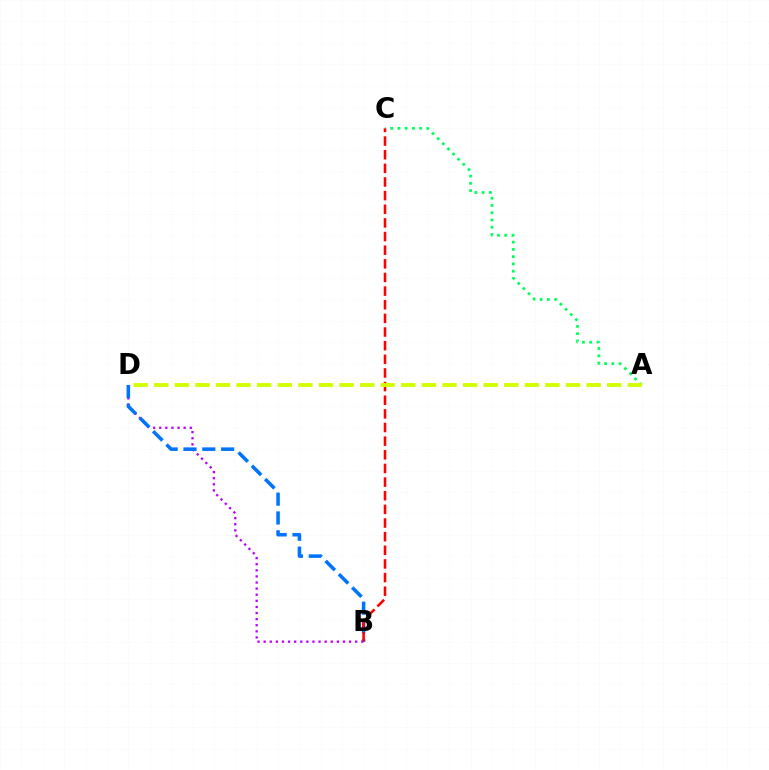{('A', 'C'): [{'color': '#00ff5c', 'line_style': 'dotted', 'thickness': 1.97}], ('B', 'D'): [{'color': '#b900ff', 'line_style': 'dotted', 'thickness': 1.66}, {'color': '#0074ff', 'line_style': 'dashed', 'thickness': 2.56}], ('B', 'C'): [{'color': '#ff0000', 'line_style': 'dashed', 'thickness': 1.85}], ('A', 'D'): [{'color': '#d1ff00', 'line_style': 'dashed', 'thickness': 2.8}]}